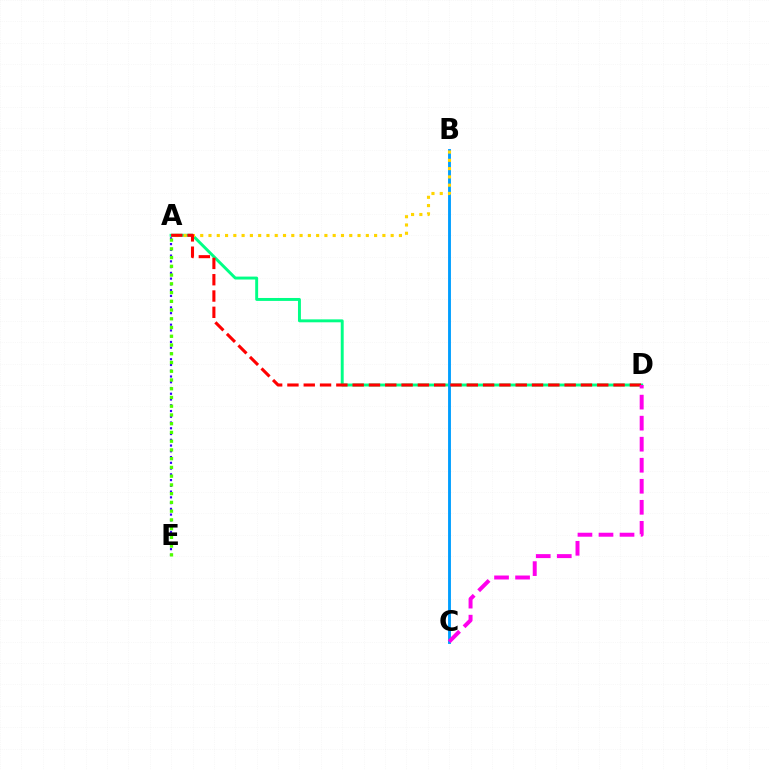{('A', 'E'): [{'color': '#3700ff', 'line_style': 'dotted', 'thickness': 1.56}, {'color': '#4fff00', 'line_style': 'dotted', 'thickness': 2.38}], ('A', 'D'): [{'color': '#00ff86', 'line_style': 'solid', 'thickness': 2.11}, {'color': '#ff0000', 'line_style': 'dashed', 'thickness': 2.22}], ('B', 'C'): [{'color': '#009eff', 'line_style': 'solid', 'thickness': 2.07}], ('A', 'B'): [{'color': '#ffd500', 'line_style': 'dotted', 'thickness': 2.25}], ('C', 'D'): [{'color': '#ff00ed', 'line_style': 'dashed', 'thickness': 2.86}]}